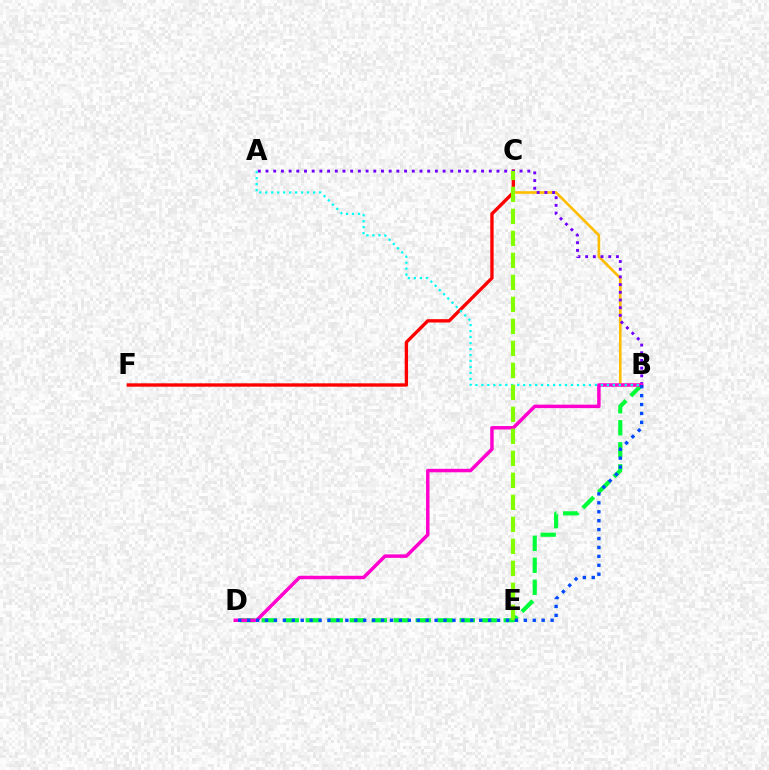{('B', 'D'): [{'color': '#00ff39', 'line_style': 'dashed', 'thickness': 2.99}, {'color': '#ff00cf', 'line_style': 'solid', 'thickness': 2.5}, {'color': '#004bff', 'line_style': 'dotted', 'thickness': 2.42}], ('B', 'C'): [{'color': '#ffbd00', 'line_style': 'solid', 'thickness': 1.91}], ('C', 'F'): [{'color': '#ff0000', 'line_style': 'solid', 'thickness': 2.41}], ('A', 'B'): [{'color': '#7200ff', 'line_style': 'dotted', 'thickness': 2.09}, {'color': '#00fff6', 'line_style': 'dotted', 'thickness': 1.62}], ('C', 'E'): [{'color': '#84ff00', 'line_style': 'dashed', 'thickness': 2.99}]}